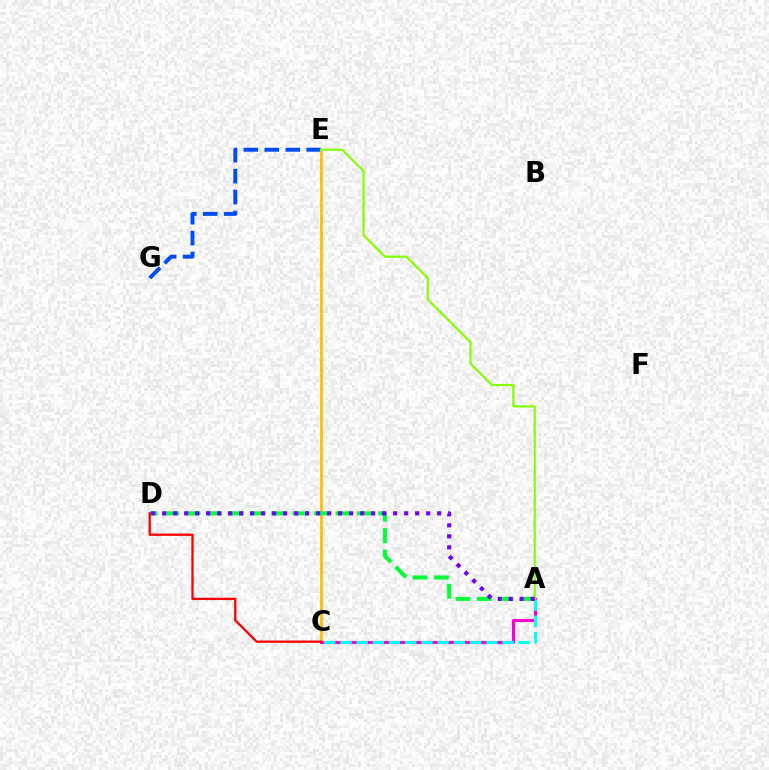{('E', 'G'): [{'color': '#004bff', 'line_style': 'dashed', 'thickness': 2.85}], ('C', 'E'): [{'color': '#ffbd00', 'line_style': 'solid', 'thickness': 1.95}], ('A', 'C'): [{'color': '#ff00cf', 'line_style': 'solid', 'thickness': 2.23}, {'color': '#00fff6', 'line_style': 'dashed', 'thickness': 2.2}], ('A', 'D'): [{'color': '#00ff39', 'line_style': 'dashed', 'thickness': 2.91}, {'color': '#7200ff', 'line_style': 'dotted', 'thickness': 2.99}], ('A', 'E'): [{'color': '#84ff00', 'line_style': 'solid', 'thickness': 1.57}], ('C', 'D'): [{'color': '#ff0000', 'line_style': 'solid', 'thickness': 1.65}]}